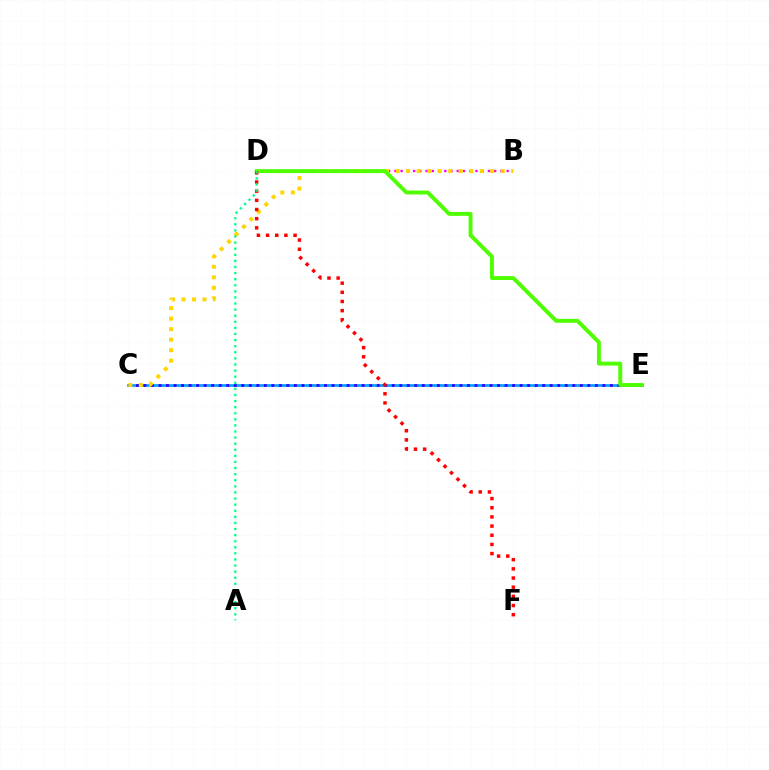{('B', 'D'): [{'color': '#ff00ed', 'line_style': 'dotted', 'thickness': 1.69}], ('C', 'E'): [{'color': '#009eff', 'line_style': 'solid', 'thickness': 1.92}, {'color': '#3700ff', 'line_style': 'dotted', 'thickness': 2.04}], ('B', 'C'): [{'color': '#ffd500', 'line_style': 'dotted', 'thickness': 2.86}], ('D', 'E'): [{'color': '#4fff00', 'line_style': 'solid', 'thickness': 2.82}], ('D', 'F'): [{'color': '#ff0000', 'line_style': 'dotted', 'thickness': 2.49}], ('A', 'D'): [{'color': '#00ff86', 'line_style': 'dotted', 'thickness': 1.66}]}